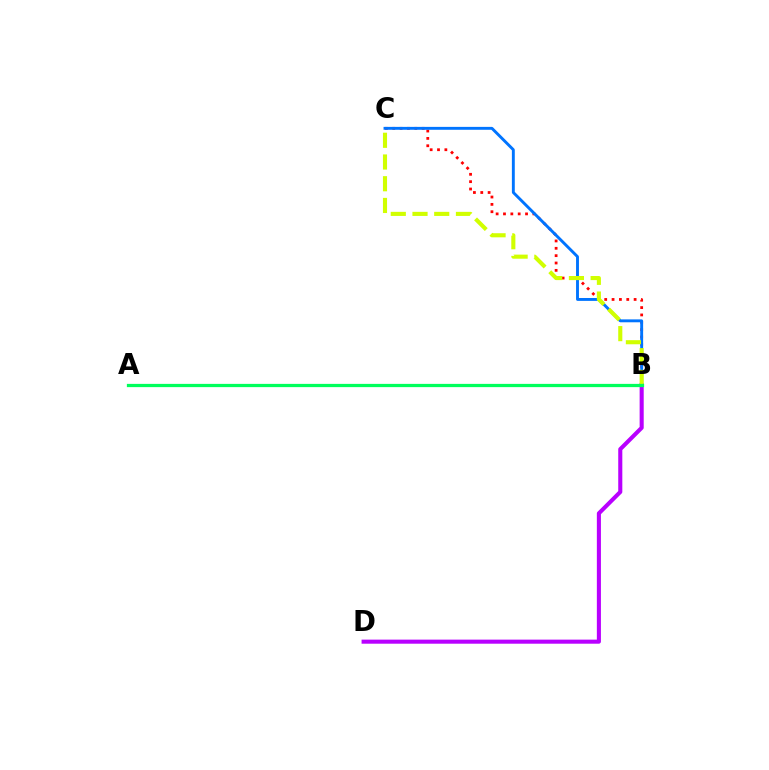{('B', 'C'): [{'color': '#ff0000', 'line_style': 'dotted', 'thickness': 2.0}, {'color': '#0074ff', 'line_style': 'solid', 'thickness': 2.09}, {'color': '#d1ff00', 'line_style': 'dashed', 'thickness': 2.95}], ('B', 'D'): [{'color': '#b900ff', 'line_style': 'solid', 'thickness': 2.94}], ('A', 'B'): [{'color': '#00ff5c', 'line_style': 'solid', 'thickness': 2.34}]}